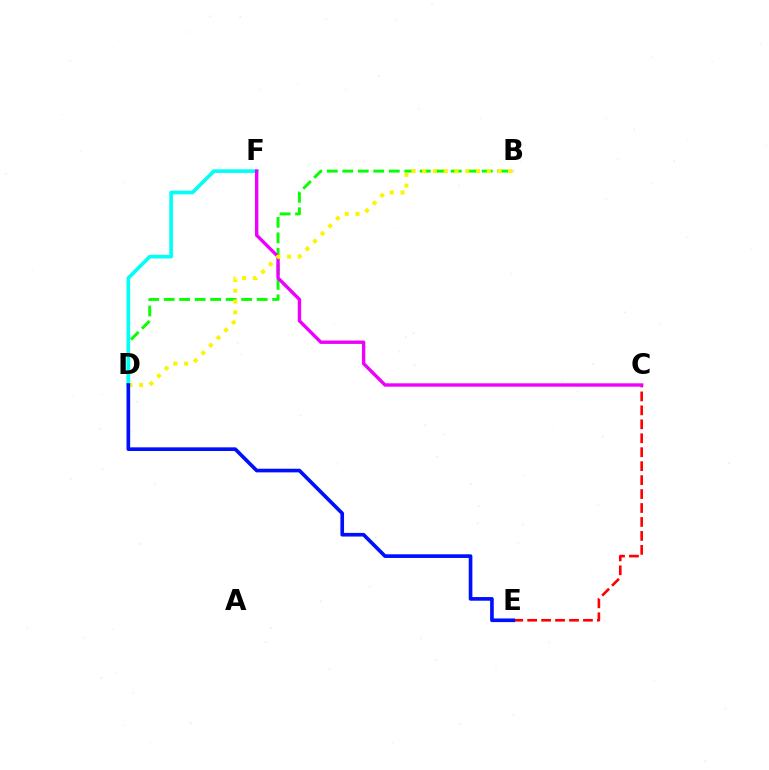{('B', 'D'): [{'color': '#08ff00', 'line_style': 'dashed', 'thickness': 2.11}, {'color': '#fcf500', 'line_style': 'dotted', 'thickness': 2.93}], ('C', 'E'): [{'color': '#ff0000', 'line_style': 'dashed', 'thickness': 1.9}], ('D', 'F'): [{'color': '#00fff6', 'line_style': 'solid', 'thickness': 2.62}], ('C', 'F'): [{'color': '#ee00ff', 'line_style': 'solid', 'thickness': 2.44}], ('D', 'E'): [{'color': '#0010ff', 'line_style': 'solid', 'thickness': 2.63}]}